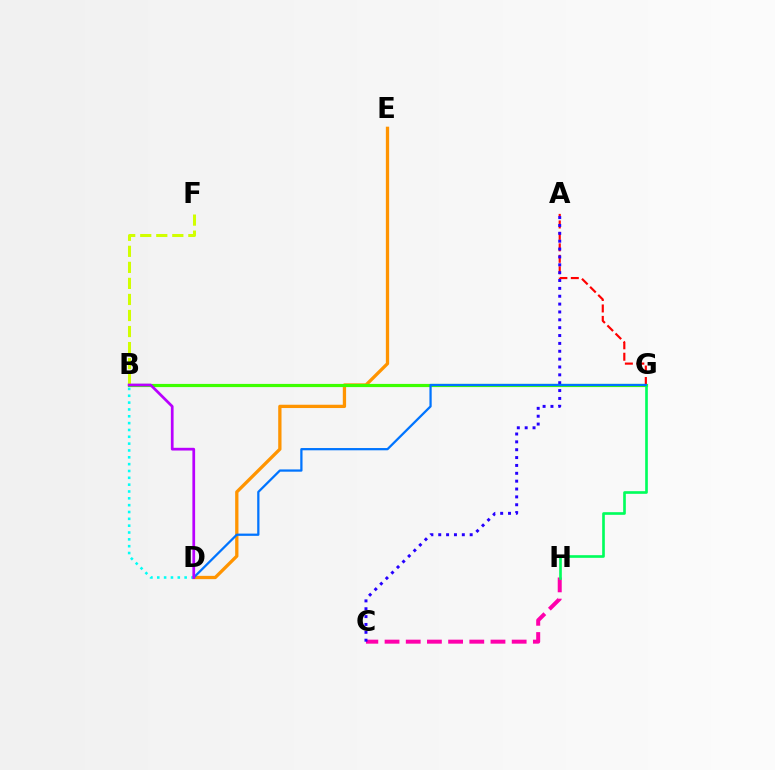{('D', 'E'): [{'color': '#ff9400', 'line_style': 'solid', 'thickness': 2.37}], ('B', 'G'): [{'color': '#3dff00', 'line_style': 'solid', 'thickness': 2.29}], ('A', 'G'): [{'color': '#ff0000', 'line_style': 'dashed', 'thickness': 1.56}], ('C', 'H'): [{'color': '#ff00ac', 'line_style': 'dashed', 'thickness': 2.88}], ('A', 'C'): [{'color': '#2500ff', 'line_style': 'dotted', 'thickness': 2.14}], ('B', 'F'): [{'color': '#d1ff00', 'line_style': 'dashed', 'thickness': 2.18}], ('G', 'H'): [{'color': '#00ff5c', 'line_style': 'solid', 'thickness': 1.9}], ('D', 'G'): [{'color': '#0074ff', 'line_style': 'solid', 'thickness': 1.63}], ('B', 'D'): [{'color': '#00fff6', 'line_style': 'dotted', 'thickness': 1.86}, {'color': '#b900ff', 'line_style': 'solid', 'thickness': 1.97}]}